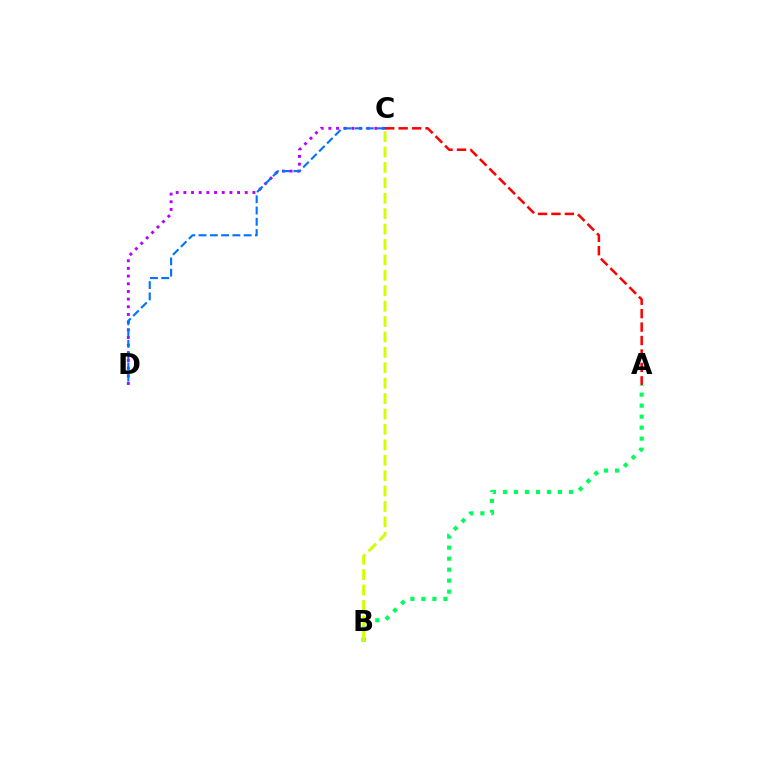{('C', 'D'): [{'color': '#b900ff', 'line_style': 'dotted', 'thickness': 2.08}, {'color': '#0074ff', 'line_style': 'dashed', 'thickness': 1.53}], ('A', 'B'): [{'color': '#00ff5c', 'line_style': 'dotted', 'thickness': 2.99}], ('A', 'C'): [{'color': '#ff0000', 'line_style': 'dashed', 'thickness': 1.83}], ('B', 'C'): [{'color': '#d1ff00', 'line_style': 'dashed', 'thickness': 2.09}]}